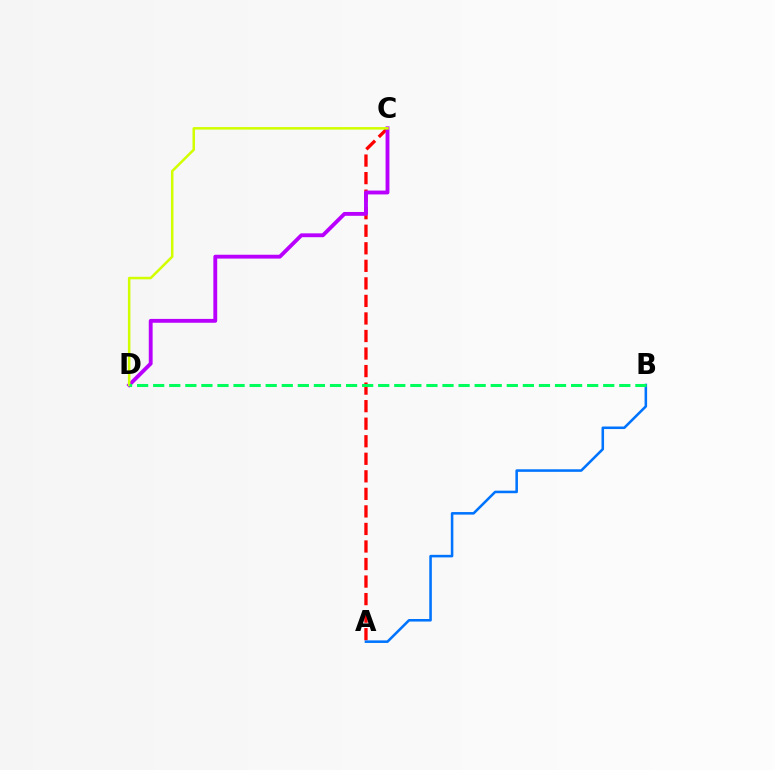{('A', 'C'): [{'color': '#ff0000', 'line_style': 'dashed', 'thickness': 2.38}], ('C', 'D'): [{'color': '#b900ff', 'line_style': 'solid', 'thickness': 2.77}, {'color': '#d1ff00', 'line_style': 'solid', 'thickness': 1.81}], ('A', 'B'): [{'color': '#0074ff', 'line_style': 'solid', 'thickness': 1.84}], ('B', 'D'): [{'color': '#00ff5c', 'line_style': 'dashed', 'thickness': 2.18}]}